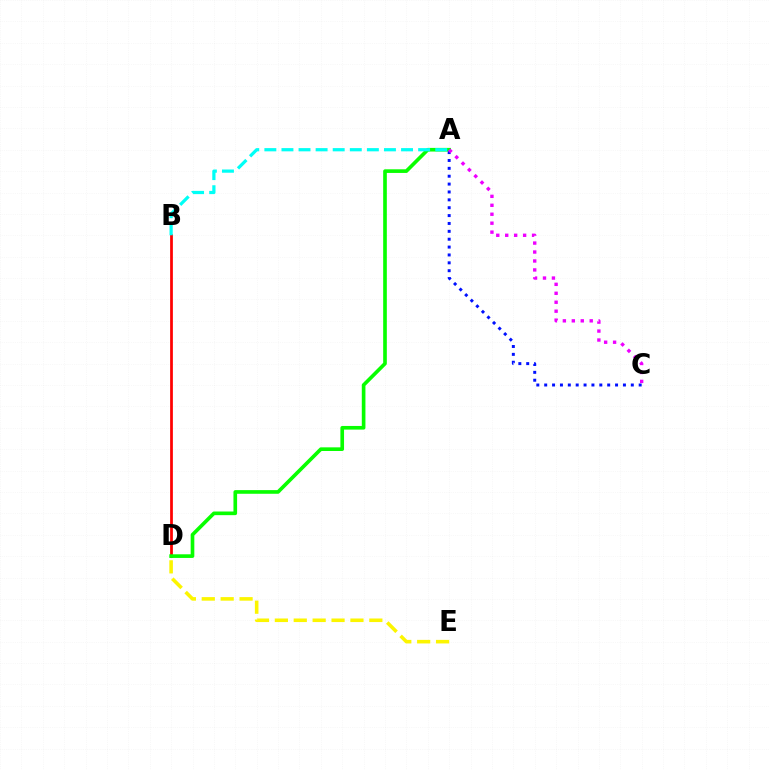{('B', 'D'): [{'color': '#ff0000', 'line_style': 'solid', 'thickness': 1.98}], ('A', 'D'): [{'color': '#08ff00', 'line_style': 'solid', 'thickness': 2.63}], ('A', 'B'): [{'color': '#00fff6', 'line_style': 'dashed', 'thickness': 2.32}], ('A', 'C'): [{'color': '#0010ff', 'line_style': 'dotted', 'thickness': 2.14}, {'color': '#ee00ff', 'line_style': 'dotted', 'thickness': 2.43}], ('D', 'E'): [{'color': '#fcf500', 'line_style': 'dashed', 'thickness': 2.57}]}